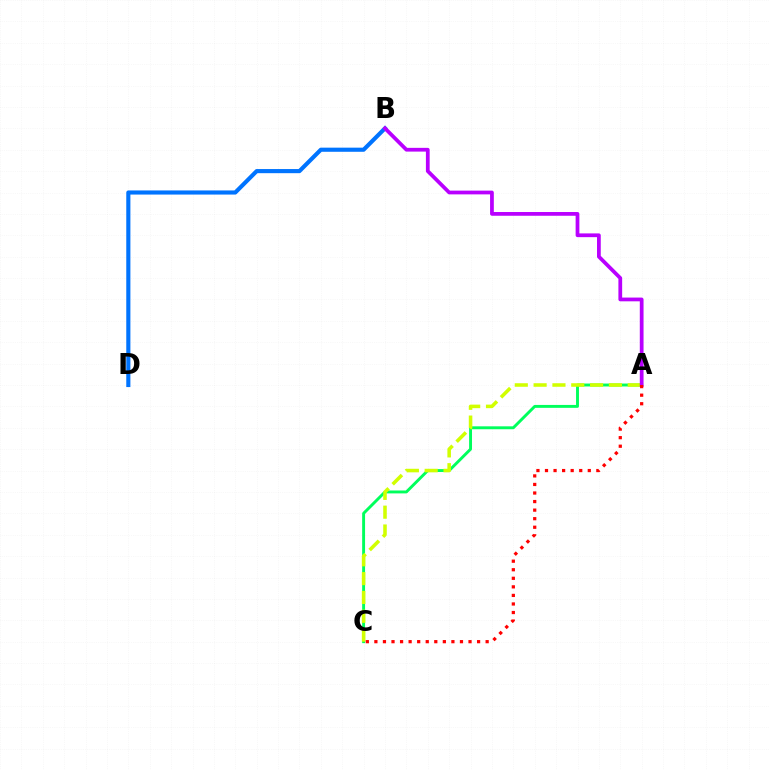{('B', 'D'): [{'color': '#0074ff', 'line_style': 'solid', 'thickness': 2.97}], ('A', 'C'): [{'color': '#00ff5c', 'line_style': 'solid', 'thickness': 2.1}, {'color': '#d1ff00', 'line_style': 'dashed', 'thickness': 2.56}, {'color': '#ff0000', 'line_style': 'dotted', 'thickness': 2.33}], ('A', 'B'): [{'color': '#b900ff', 'line_style': 'solid', 'thickness': 2.7}]}